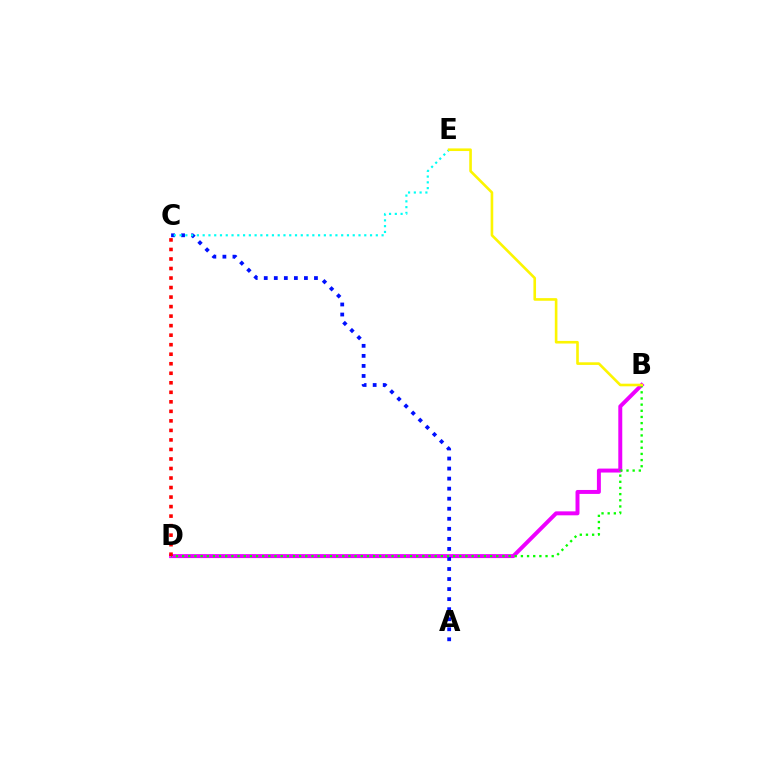{('B', 'D'): [{'color': '#ee00ff', 'line_style': 'solid', 'thickness': 2.85}, {'color': '#08ff00', 'line_style': 'dotted', 'thickness': 1.67}], ('A', 'C'): [{'color': '#0010ff', 'line_style': 'dotted', 'thickness': 2.73}], ('C', 'E'): [{'color': '#00fff6', 'line_style': 'dotted', 'thickness': 1.57}], ('C', 'D'): [{'color': '#ff0000', 'line_style': 'dotted', 'thickness': 2.59}], ('B', 'E'): [{'color': '#fcf500', 'line_style': 'solid', 'thickness': 1.89}]}